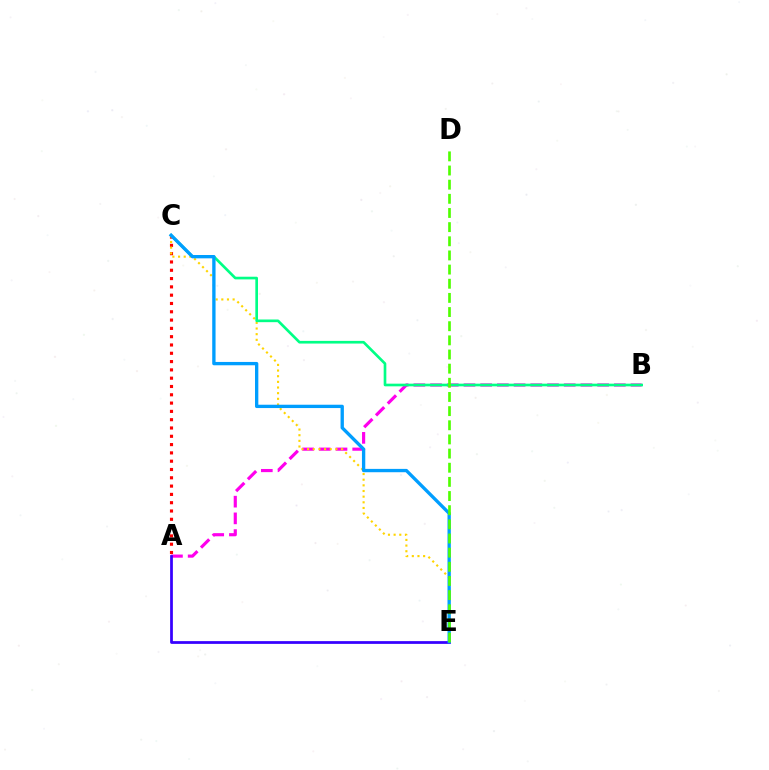{('A', 'B'): [{'color': '#ff00ed', 'line_style': 'dashed', 'thickness': 2.27}], ('A', 'C'): [{'color': '#ff0000', 'line_style': 'dotted', 'thickness': 2.26}], ('C', 'E'): [{'color': '#ffd500', 'line_style': 'dotted', 'thickness': 1.54}, {'color': '#009eff', 'line_style': 'solid', 'thickness': 2.4}], ('B', 'C'): [{'color': '#00ff86', 'line_style': 'solid', 'thickness': 1.92}], ('A', 'E'): [{'color': '#3700ff', 'line_style': 'solid', 'thickness': 1.98}], ('D', 'E'): [{'color': '#4fff00', 'line_style': 'dashed', 'thickness': 1.92}]}